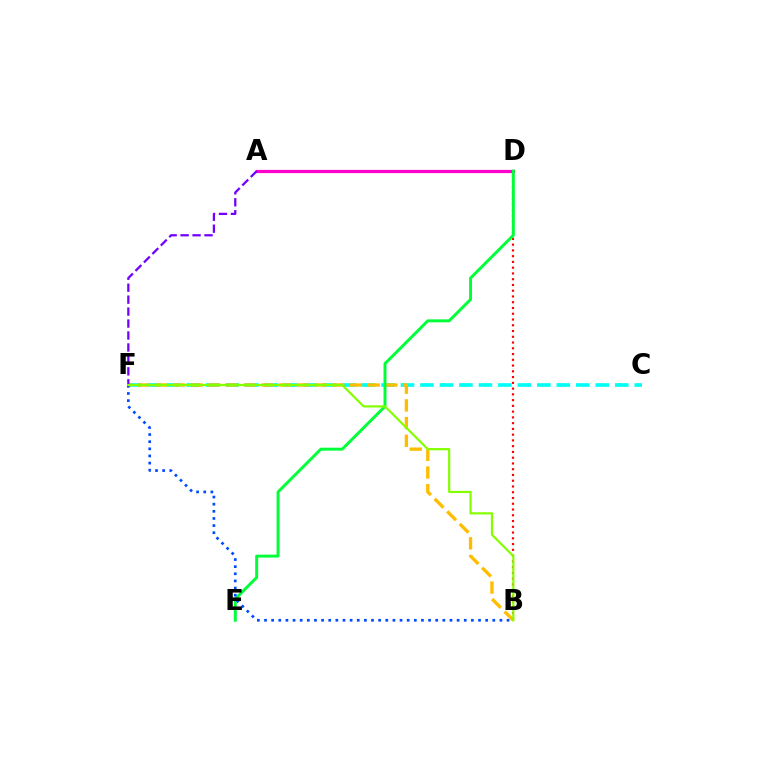{('A', 'D'): [{'color': '#ff00cf', 'line_style': 'solid', 'thickness': 2.32}], ('B', 'D'): [{'color': '#ff0000', 'line_style': 'dotted', 'thickness': 1.56}], ('C', 'F'): [{'color': '#00fff6', 'line_style': 'dashed', 'thickness': 2.65}], ('B', 'F'): [{'color': '#ffbd00', 'line_style': 'dashed', 'thickness': 2.4}, {'color': '#004bff', 'line_style': 'dotted', 'thickness': 1.94}, {'color': '#84ff00', 'line_style': 'solid', 'thickness': 1.58}], ('D', 'E'): [{'color': '#00ff39', 'line_style': 'solid', 'thickness': 2.13}], ('A', 'F'): [{'color': '#7200ff', 'line_style': 'dashed', 'thickness': 1.62}]}